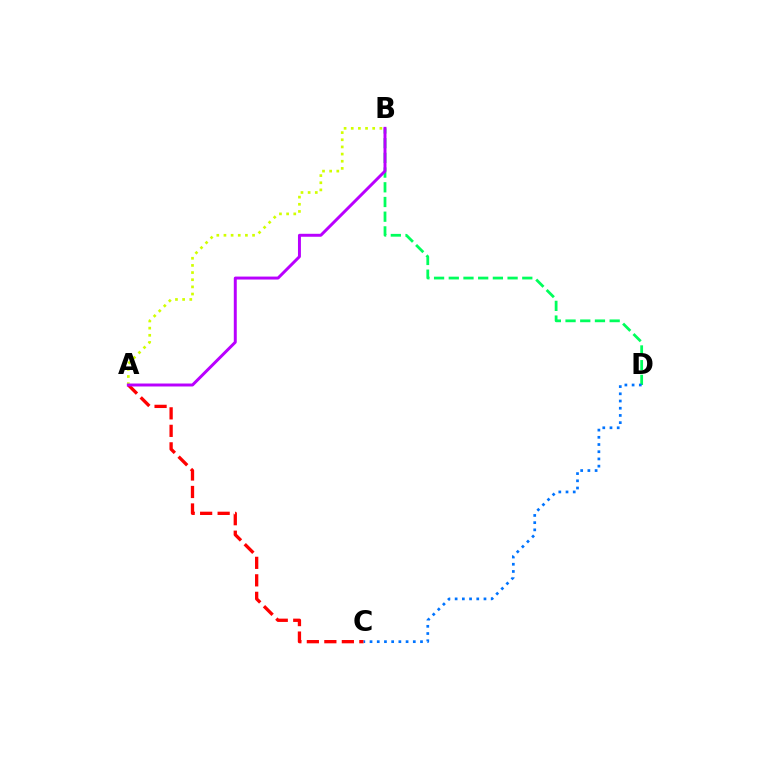{('A', 'C'): [{'color': '#ff0000', 'line_style': 'dashed', 'thickness': 2.38}], ('B', 'D'): [{'color': '#00ff5c', 'line_style': 'dashed', 'thickness': 2.0}], ('A', 'B'): [{'color': '#d1ff00', 'line_style': 'dotted', 'thickness': 1.94}, {'color': '#b900ff', 'line_style': 'solid', 'thickness': 2.13}], ('C', 'D'): [{'color': '#0074ff', 'line_style': 'dotted', 'thickness': 1.96}]}